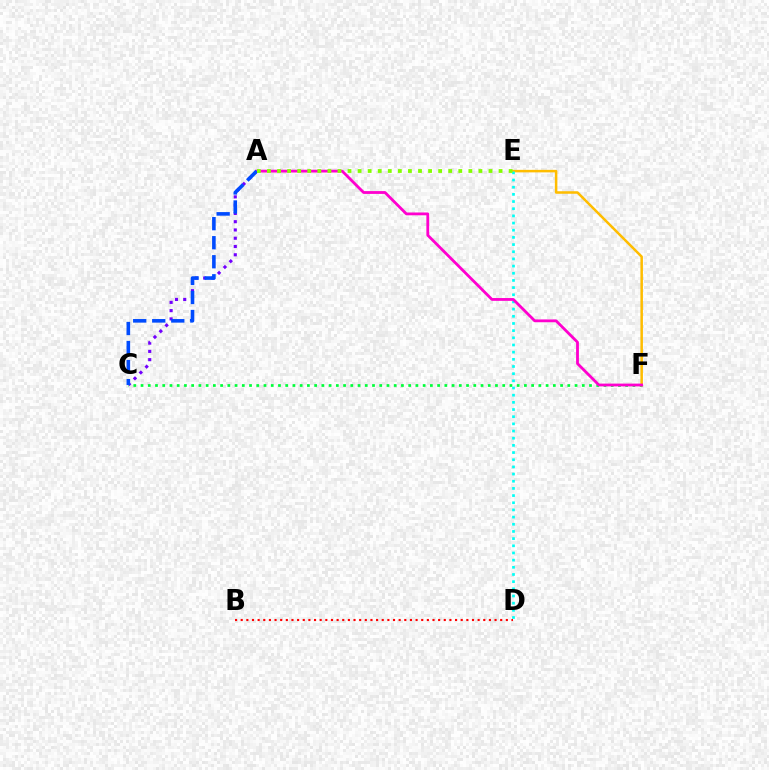{('C', 'F'): [{'color': '#00ff39', 'line_style': 'dotted', 'thickness': 1.97}], ('B', 'D'): [{'color': '#ff0000', 'line_style': 'dotted', 'thickness': 1.53}], ('A', 'C'): [{'color': '#7200ff', 'line_style': 'dotted', 'thickness': 2.25}, {'color': '#004bff', 'line_style': 'dashed', 'thickness': 2.59}], ('E', 'F'): [{'color': '#ffbd00', 'line_style': 'solid', 'thickness': 1.81}], ('D', 'E'): [{'color': '#00fff6', 'line_style': 'dotted', 'thickness': 1.95}], ('A', 'F'): [{'color': '#ff00cf', 'line_style': 'solid', 'thickness': 2.02}], ('A', 'E'): [{'color': '#84ff00', 'line_style': 'dotted', 'thickness': 2.74}]}